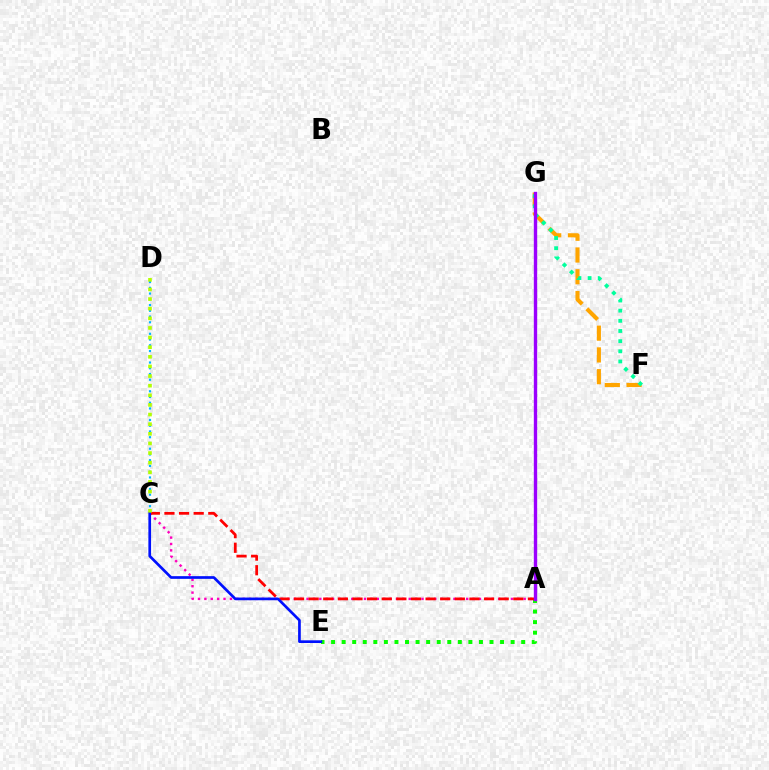{('A', 'E'): [{'color': '#08ff00', 'line_style': 'dotted', 'thickness': 2.87}], ('F', 'G'): [{'color': '#ffa500', 'line_style': 'dashed', 'thickness': 2.96}, {'color': '#00ff9d', 'line_style': 'dotted', 'thickness': 2.76}], ('C', 'D'): [{'color': '#00b5ff', 'line_style': 'dotted', 'thickness': 1.56}, {'color': '#b3ff00', 'line_style': 'dotted', 'thickness': 2.61}], ('A', 'C'): [{'color': '#ff00bd', 'line_style': 'dotted', 'thickness': 1.74}, {'color': '#ff0000', 'line_style': 'dashed', 'thickness': 1.99}], ('C', 'E'): [{'color': '#0010ff', 'line_style': 'solid', 'thickness': 1.94}], ('A', 'G'): [{'color': '#9b00ff', 'line_style': 'solid', 'thickness': 2.42}]}